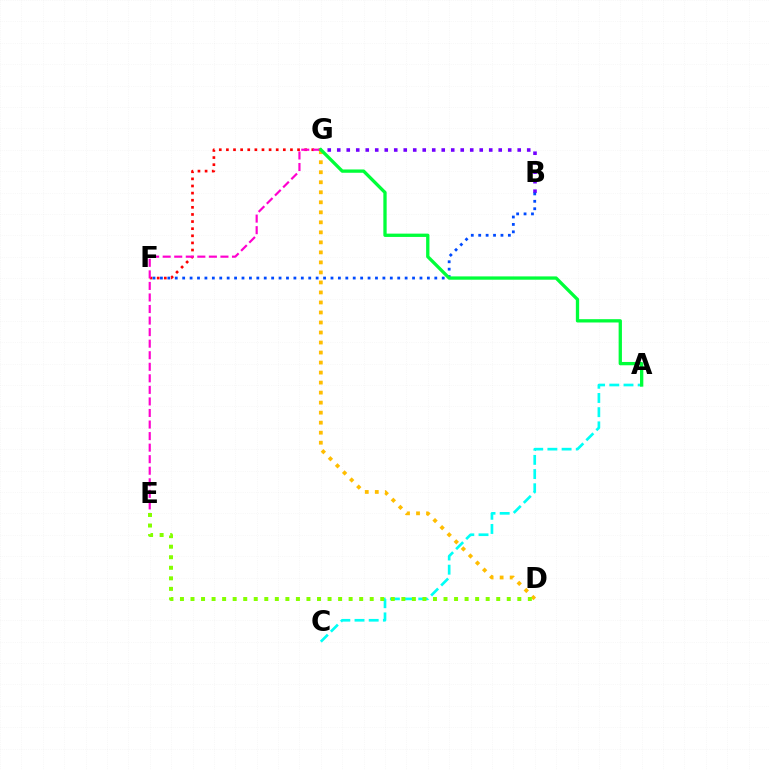{('F', 'G'): [{'color': '#ff0000', 'line_style': 'dotted', 'thickness': 1.93}], ('D', 'G'): [{'color': '#ffbd00', 'line_style': 'dotted', 'thickness': 2.72}], ('A', 'C'): [{'color': '#00fff6', 'line_style': 'dashed', 'thickness': 1.93}], ('B', 'G'): [{'color': '#7200ff', 'line_style': 'dotted', 'thickness': 2.58}], ('B', 'F'): [{'color': '#004bff', 'line_style': 'dotted', 'thickness': 2.01}], ('E', 'G'): [{'color': '#ff00cf', 'line_style': 'dashed', 'thickness': 1.57}], ('D', 'E'): [{'color': '#84ff00', 'line_style': 'dotted', 'thickness': 2.86}], ('A', 'G'): [{'color': '#00ff39', 'line_style': 'solid', 'thickness': 2.38}]}